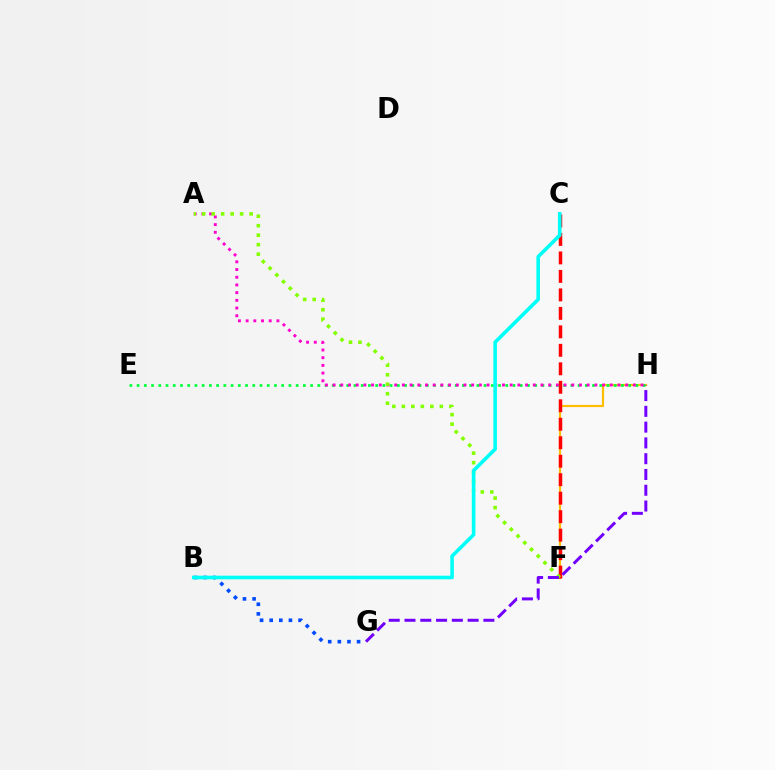{('F', 'H'): [{'color': '#ffbd00', 'line_style': 'solid', 'thickness': 1.58}], ('C', 'F'): [{'color': '#ff0000', 'line_style': 'dashed', 'thickness': 2.51}], ('E', 'H'): [{'color': '#00ff39', 'line_style': 'dotted', 'thickness': 1.96}], ('A', 'H'): [{'color': '#ff00cf', 'line_style': 'dotted', 'thickness': 2.09}], ('B', 'G'): [{'color': '#004bff', 'line_style': 'dotted', 'thickness': 2.61}], ('A', 'F'): [{'color': '#84ff00', 'line_style': 'dotted', 'thickness': 2.58}], ('B', 'C'): [{'color': '#00fff6', 'line_style': 'solid', 'thickness': 2.59}], ('G', 'H'): [{'color': '#7200ff', 'line_style': 'dashed', 'thickness': 2.14}]}